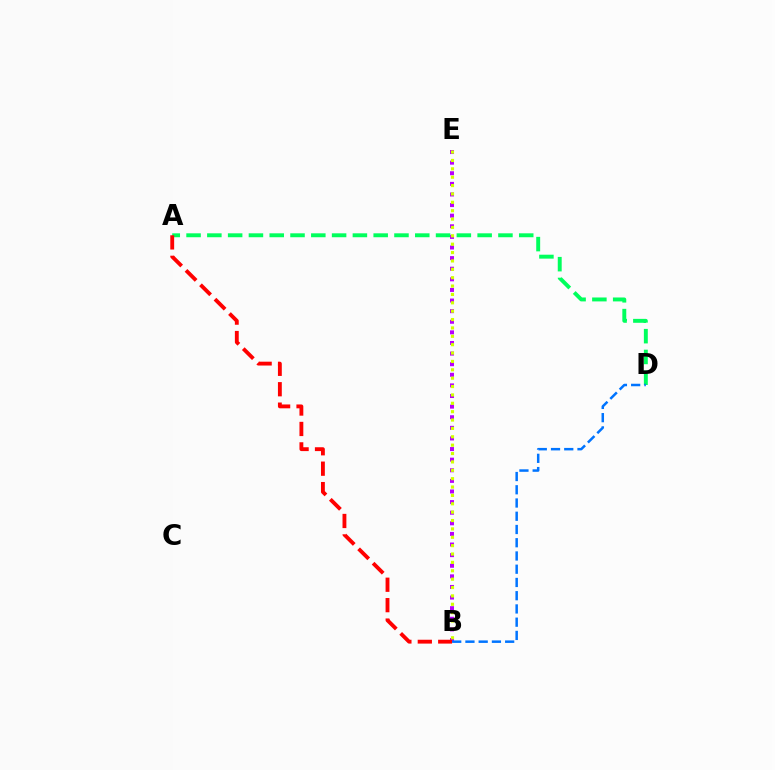{('A', 'D'): [{'color': '#00ff5c', 'line_style': 'dashed', 'thickness': 2.82}], ('B', 'E'): [{'color': '#b900ff', 'line_style': 'dotted', 'thickness': 2.88}, {'color': '#d1ff00', 'line_style': 'dotted', 'thickness': 2.28}], ('A', 'B'): [{'color': '#ff0000', 'line_style': 'dashed', 'thickness': 2.77}], ('B', 'D'): [{'color': '#0074ff', 'line_style': 'dashed', 'thickness': 1.8}]}